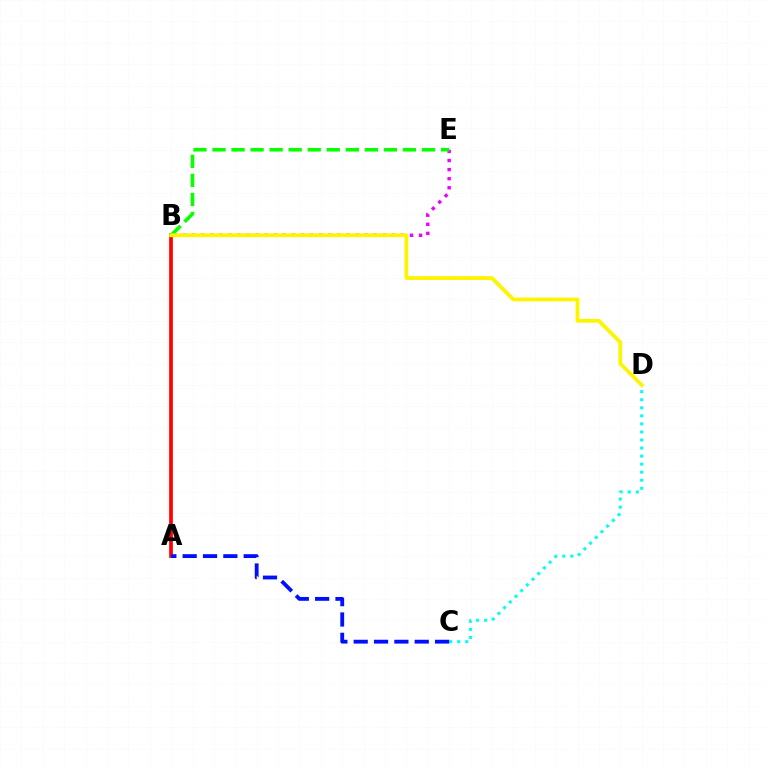{('B', 'E'): [{'color': '#ee00ff', 'line_style': 'dotted', 'thickness': 2.47}, {'color': '#08ff00', 'line_style': 'dashed', 'thickness': 2.59}], ('A', 'B'): [{'color': '#ff0000', 'line_style': 'solid', 'thickness': 2.67}], ('C', 'D'): [{'color': '#00fff6', 'line_style': 'dotted', 'thickness': 2.19}], ('A', 'C'): [{'color': '#0010ff', 'line_style': 'dashed', 'thickness': 2.76}], ('B', 'D'): [{'color': '#fcf500', 'line_style': 'solid', 'thickness': 2.74}]}